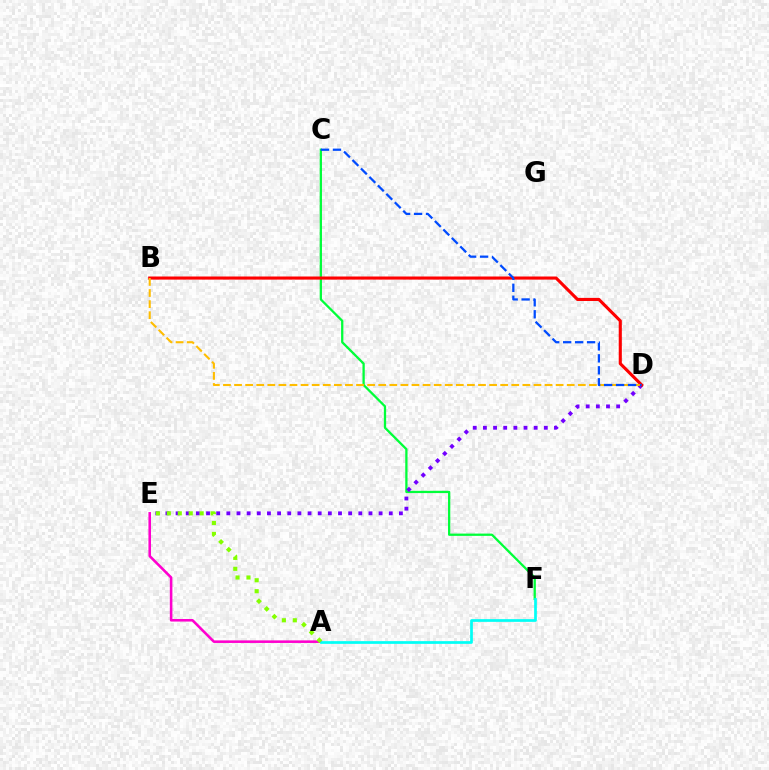{('C', 'F'): [{'color': '#00ff39', 'line_style': 'solid', 'thickness': 1.64}], ('D', 'E'): [{'color': '#7200ff', 'line_style': 'dotted', 'thickness': 2.76}], ('A', 'E'): [{'color': '#ff00cf', 'line_style': 'solid', 'thickness': 1.85}, {'color': '#84ff00', 'line_style': 'dotted', 'thickness': 2.97}], ('A', 'F'): [{'color': '#00fff6', 'line_style': 'solid', 'thickness': 1.95}], ('B', 'D'): [{'color': '#ff0000', 'line_style': 'solid', 'thickness': 2.24}, {'color': '#ffbd00', 'line_style': 'dashed', 'thickness': 1.51}], ('C', 'D'): [{'color': '#004bff', 'line_style': 'dashed', 'thickness': 1.63}]}